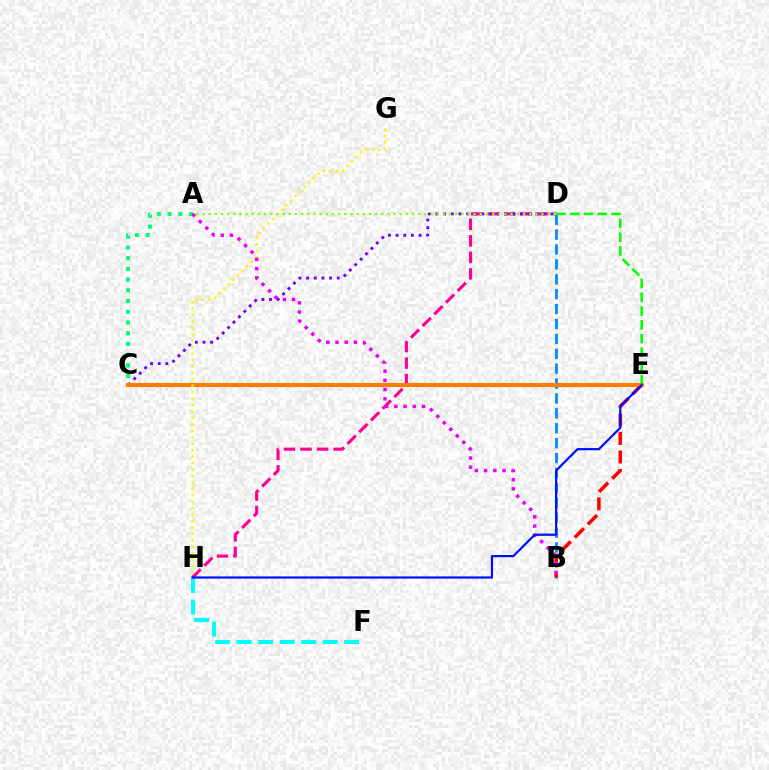{('A', 'C'): [{'color': '#00ff74', 'line_style': 'dotted', 'thickness': 2.91}], ('B', 'D'): [{'color': '#008cff', 'line_style': 'dashed', 'thickness': 2.02}], ('F', 'H'): [{'color': '#00fff6', 'line_style': 'dashed', 'thickness': 2.92}], ('D', 'H'): [{'color': '#ff0094', 'line_style': 'dashed', 'thickness': 2.25}], ('B', 'E'): [{'color': '#ff0000', 'line_style': 'dashed', 'thickness': 2.52}], ('C', 'D'): [{'color': '#7200ff', 'line_style': 'dotted', 'thickness': 2.08}], ('C', 'E'): [{'color': '#ff7c00', 'line_style': 'solid', 'thickness': 2.98}], ('G', 'H'): [{'color': '#fcf500', 'line_style': 'dotted', 'thickness': 1.75}], ('A', 'D'): [{'color': '#84ff00', 'line_style': 'dotted', 'thickness': 1.67}], ('D', 'E'): [{'color': '#08ff00', 'line_style': 'dashed', 'thickness': 1.87}], ('A', 'B'): [{'color': '#ee00ff', 'line_style': 'dotted', 'thickness': 2.5}], ('E', 'H'): [{'color': '#0010ff', 'line_style': 'solid', 'thickness': 1.59}]}